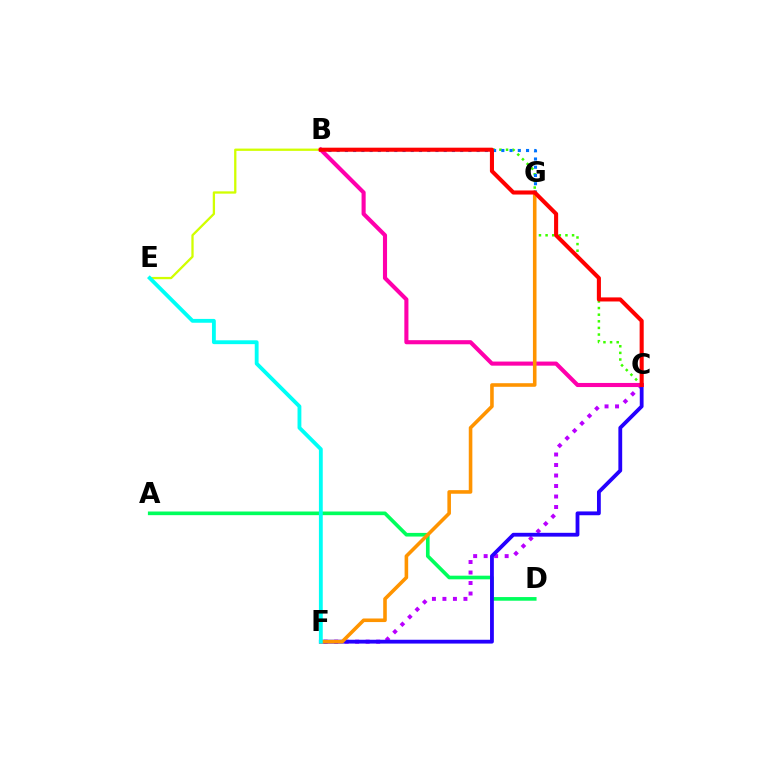{('C', 'F'): [{'color': '#b900ff', 'line_style': 'dotted', 'thickness': 2.85}, {'color': '#2500ff', 'line_style': 'solid', 'thickness': 2.74}], ('B', 'E'): [{'color': '#d1ff00', 'line_style': 'solid', 'thickness': 1.65}], ('A', 'D'): [{'color': '#00ff5c', 'line_style': 'solid', 'thickness': 2.63}], ('B', 'C'): [{'color': '#3dff00', 'line_style': 'dotted', 'thickness': 1.8}, {'color': '#ff00ac', 'line_style': 'solid', 'thickness': 2.95}, {'color': '#ff0000', 'line_style': 'solid', 'thickness': 2.93}], ('B', 'G'): [{'color': '#0074ff', 'line_style': 'dotted', 'thickness': 2.24}], ('F', 'G'): [{'color': '#ff9400', 'line_style': 'solid', 'thickness': 2.58}], ('E', 'F'): [{'color': '#00fff6', 'line_style': 'solid', 'thickness': 2.76}]}